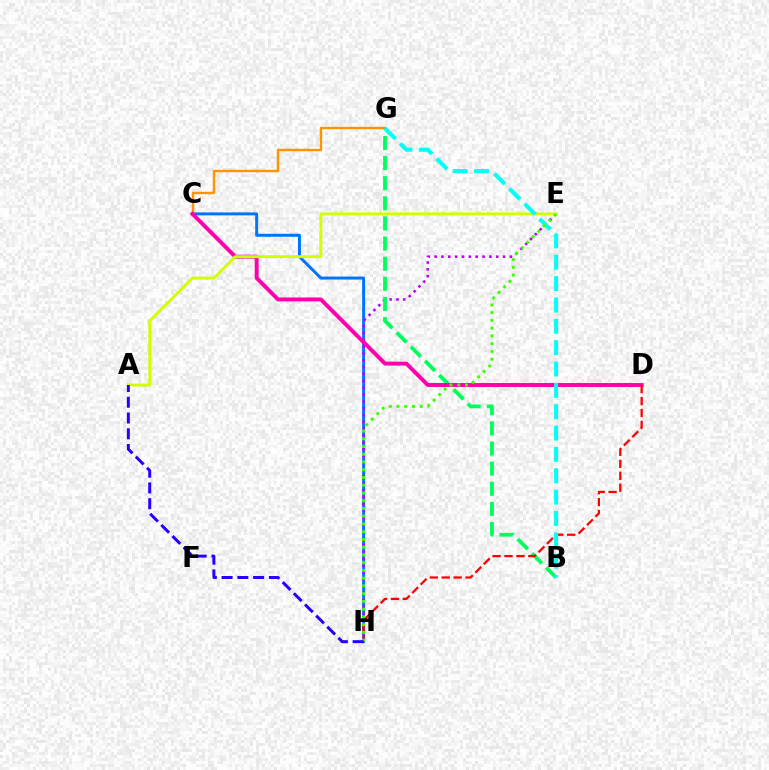{('C', 'H'): [{'color': '#0074ff', 'line_style': 'solid', 'thickness': 2.14}], ('E', 'H'): [{'color': '#b900ff', 'line_style': 'dotted', 'thickness': 1.86}, {'color': '#3dff00', 'line_style': 'dotted', 'thickness': 2.1}], ('C', 'G'): [{'color': '#ff9400', 'line_style': 'solid', 'thickness': 1.73}], ('B', 'G'): [{'color': '#00ff5c', 'line_style': 'dashed', 'thickness': 2.74}, {'color': '#00fff6', 'line_style': 'dashed', 'thickness': 2.9}], ('C', 'D'): [{'color': '#ff00ac', 'line_style': 'solid', 'thickness': 2.83}], ('D', 'H'): [{'color': '#ff0000', 'line_style': 'dashed', 'thickness': 1.62}], ('A', 'E'): [{'color': '#d1ff00', 'line_style': 'solid', 'thickness': 2.09}], ('A', 'H'): [{'color': '#2500ff', 'line_style': 'dashed', 'thickness': 2.14}]}